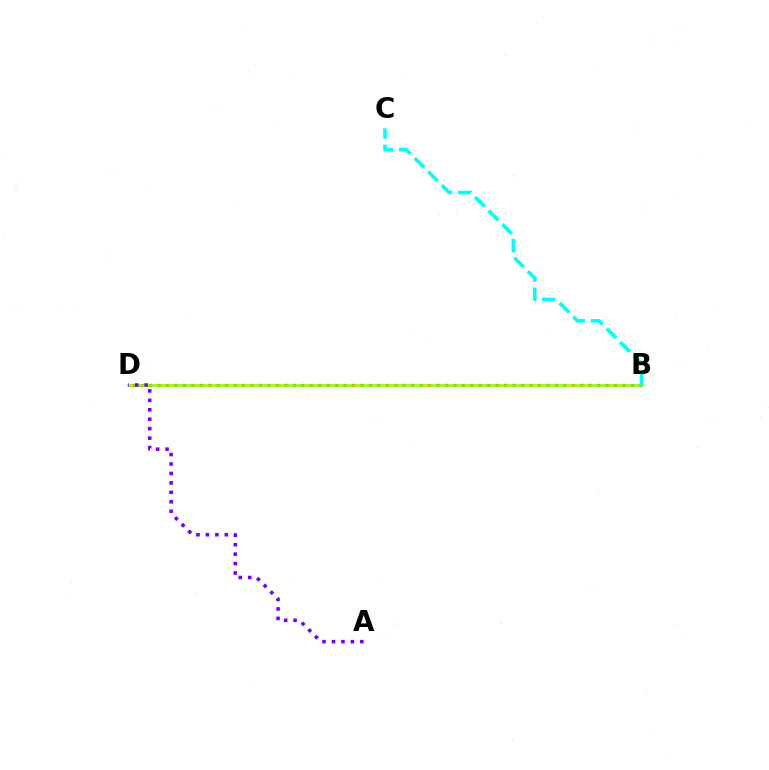{('B', 'D'): [{'color': '#ff0000', 'line_style': 'dotted', 'thickness': 2.3}, {'color': '#84ff00', 'line_style': 'solid', 'thickness': 1.83}], ('B', 'C'): [{'color': '#00fff6', 'line_style': 'dashed', 'thickness': 2.6}], ('A', 'D'): [{'color': '#7200ff', 'line_style': 'dotted', 'thickness': 2.57}]}